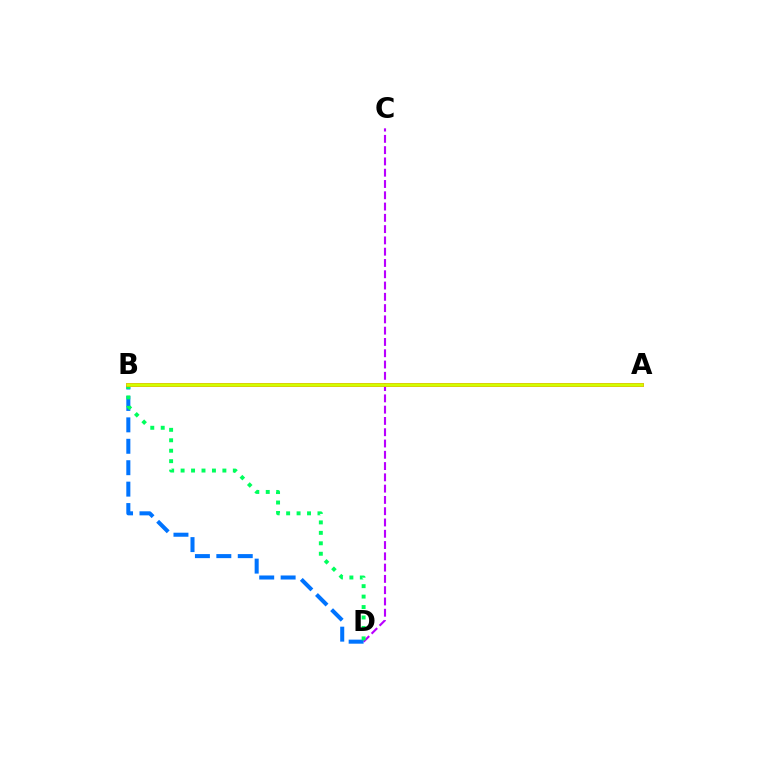{('C', 'D'): [{'color': '#b900ff', 'line_style': 'dashed', 'thickness': 1.53}], ('B', 'D'): [{'color': '#0074ff', 'line_style': 'dashed', 'thickness': 2.91}, {'color': '#00ff5c', 'line_style': 'dotted', 'thickness': 2.84}], ('A', 'B'): [{'color': '#ff0000', 'line_style': 'solid', 'thickness': 2.62}, {'color': '#d1ff00', 'line_style': 'solid', 'thickness': 2.57}]}